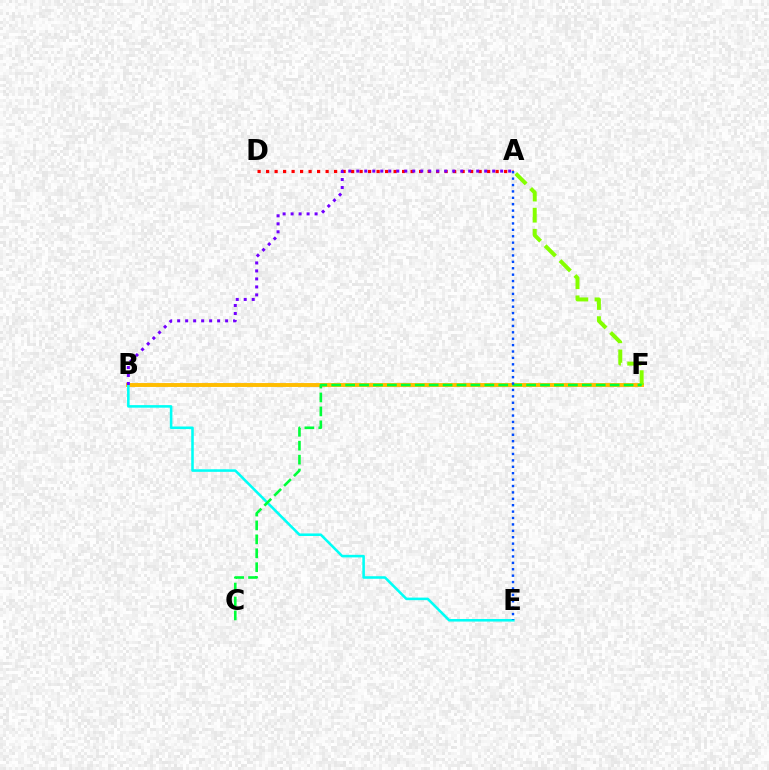{('A', 'D'): [{'color': '#ff0000', 'line_style': 'dotted', 'thickness': 2.31}], ('B', 'F'): [{'color': '#ff00cf', 'line_style': 'dotted', 'thickness': 1.77}, {'color': '#ffbd00', 'line_style': 'solid', 'thickness': 2.81}], ('A', 'F'): [{'color': '#84ff00', 'line_style': 'dashed', 'thickness': 2.86}], ('B', 'E'): [{'color': '#00fff6', 'line_style': 'solid', 'thickness': 1.85}], ('C', 'F'): [{'color': '#00ff39', 'line_style': 'dashed', 'thickness': 1.89}], ('A', 'E'): [{'color': '#004bff', 'line_style': 'dotted', 'thickness': 1.74}], ('A', 'B'): [{'color': '#7200ff', 'line_style': 'dotted', 'thickness': 2.17}]}